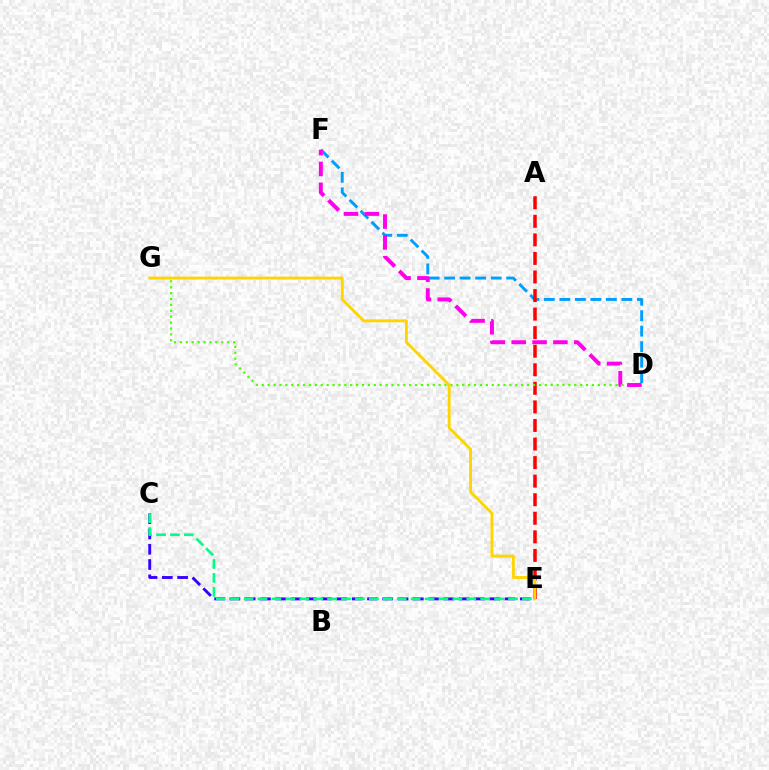{('D', 'F'): [{'color': '#009eff', 'line_style': 'dashed', 'thickness': 2.11}, {'color': '#ff00ed', 'line_style': 'dashed', 'thickness': 2.83}], ('C', 'E'): [{'color': '#3700ff', 'line_style': 'dashed', 'thickness': 2.08}, {'color': '#00ff86', 'line_style': 'dashed', 'thickness': 1.89}], ('A', 'E'): [{'color': '#ff0000', 'line_style': 'dashed', 'thickness': 2.52}], ('D', 'G'): [{'color': '#4fff00', 'line_style': 'dotted', 'thickness': 1.6}], ('E', 'G'): [{'color': '#ffd500', 'line_style': 'solid', 'thickness': 2.07}]}